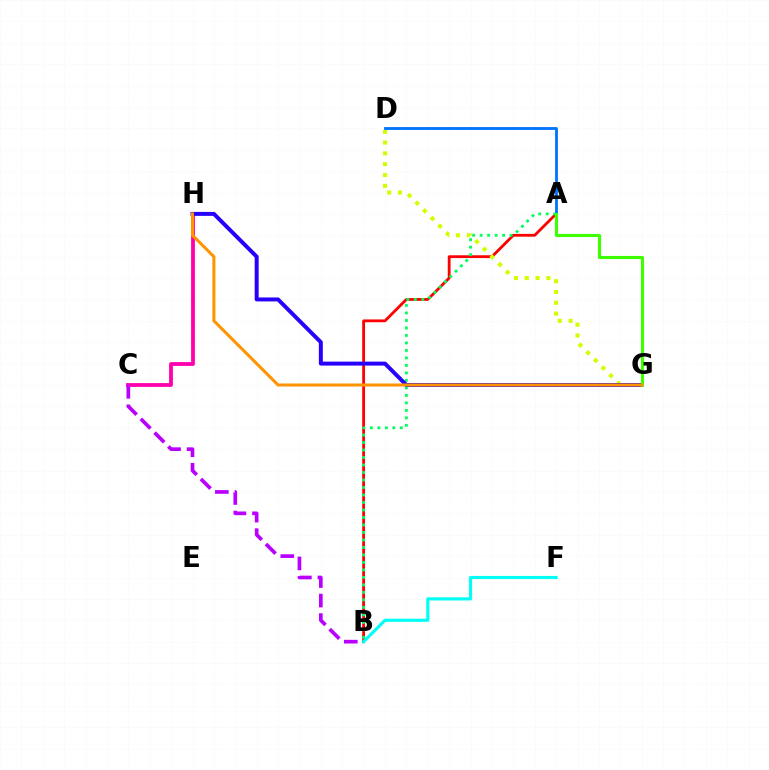{('A', 'B'): [{'color': '#ff0000', 'line_style': 'solid', 'thickness': 2.02}, {'color': '#00ff5c', 'line_style': 'dotted', 'thickness': 2.04}], ('D', 'G'): [{'color': '#d1ff00', 'line_style': 'dotted', 'thickness': 2.94}], ('C', 'H'): [{'color': '#ff00ac', 'line_style': 'solid', 'thickness': 2.74}], ('A', 'D'): [{'color': '#0074ff', 'line_style': 'solid', 'thickness': 2.04}], ('B', 'C'): [{'color': '#b900ff', 'line_style': 'dashed', 'thickness': 2.65}], ('B', 'F'): [{'color': '#00fff6', 'line_style': 'solid', 'thickness': 2.26}], ('G', 'H'): [{'color': '#2500ff', 'line_style': 'solid', 'thickness': 2.86}, {'color': '#ff9400', 'line_style': 'solid', 'thickness': 2.19}], ('A', 'G'): [{'color': '#3dff00', 'line_style': 'solid', 'thickness': 2.23}]}